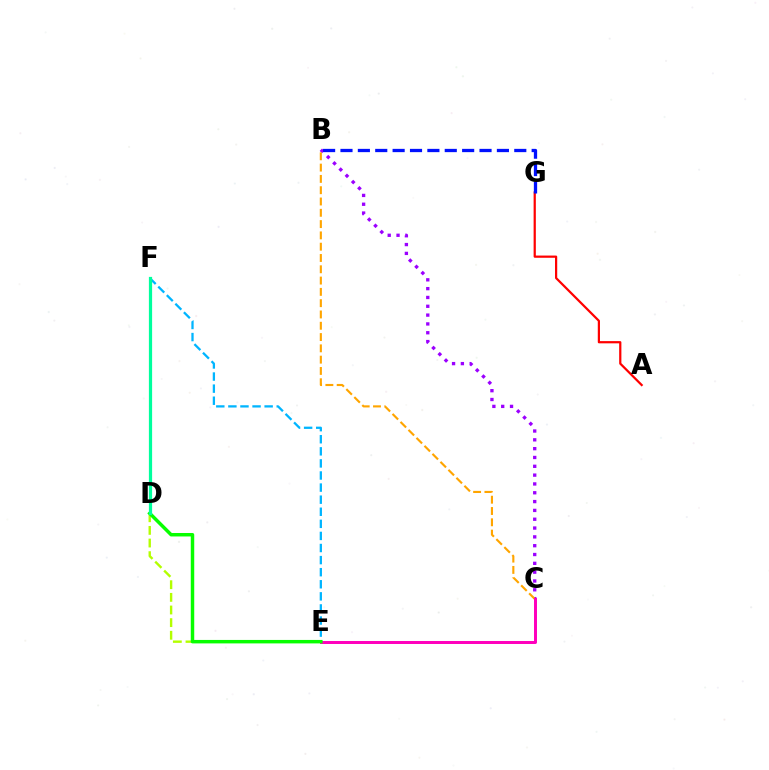{('B', 'C'): [{'color': '#9b00ff', 'line_style': 'dotted', 'thickness': 2.4}, {'color': '#ffa500', 'line_style': 'dashed', 'thickness': 1.53}], ('D', 'E'): [{'color': '#b3ff00', 'line_style': 'dashed', 'thickness': 1.72}, {'color': '#08ff00', 'line_style': 'solid', 'thickness': 2.49}], ('A', 'G'): [{'color': '#ff0000', 'line_style': 'solid', 'thickness': 1.6}], ('C', 'E'): [{'color': '#ff00bd', 'line_style': 'solid', 'thickness': 2.14}], ('E', 'F'): [{'color': '#00b5ff', 'line_style': 'dashed', 'thickness': 1.64}], ('B', 'G'): [{'color': '#0010ff', 'line_style': 'dashed', 'thickness': 2.36}], ('D', 'F'): [{'color': '#00ff9d', 'line_style': 'solid', 'thickness': 2.32}]}